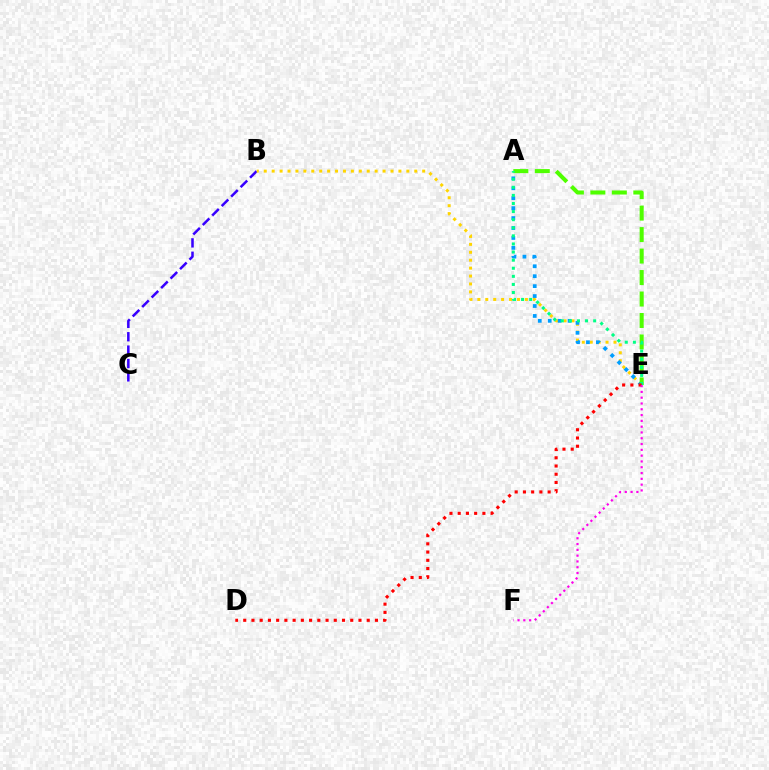{('B', 'C'): [{'color': '#3700ff', 'line_style': 'dashed', 'thickness': 1.82}], ('B', 'E'): [{'color': '#ffd500', 'line_style': 'dotted', 'thickness': 2.15}], ('A', 'E'): [{'color': '#009eff', 'line_style': 'dotted', 'thickness': 2.7}, {'color': '#4fff00', 'line_style': 'dashed', 'thickness': 2.92}, {'color': '#00ff86', 'line_style': 'dotted', 'thickness': 2.2}], ('D', 'E'): [{'color': '#ff0000', 'line_style': 'dotted', 'thickness': 2.24}], ('E', 'F'): [{'color': '#ff00ed', 'line_style': 'dotted', 'thickness': 1.57}]}